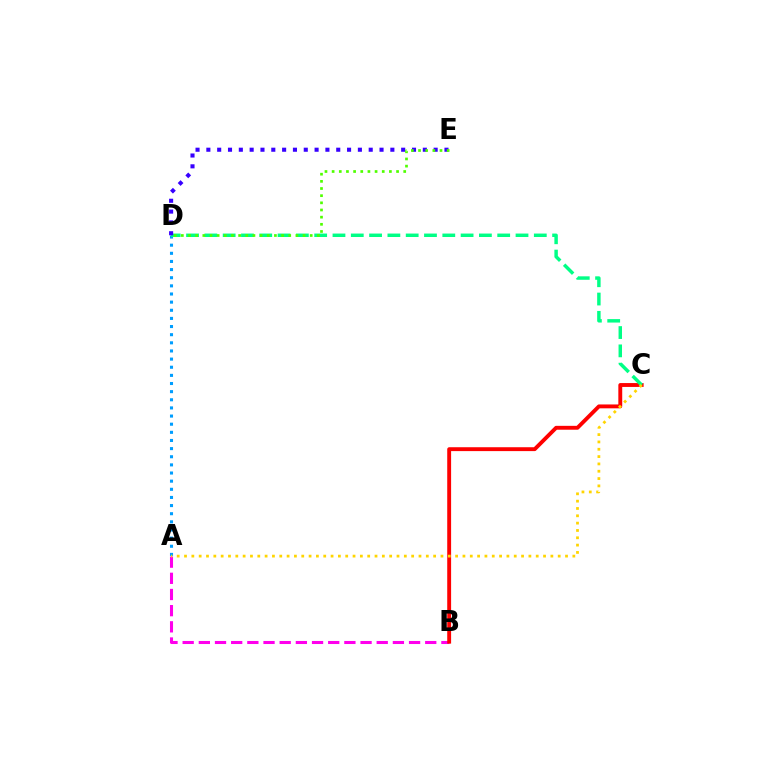{('A', 'D'): [{'color': '#009eff', 'line_style': 'dotted', 'thickness': 2.21}], ('A', 'B'): [{'color': '#ff00ed', 'line_style': 'dashed', 'thickness': 2.2}], ('B', 'C'): [{'color': '#ff0000', 'line_style': 'solid', 'thickness': 2.79}], ('C', 'D'): [{'color': '#00ff86', 'line_style': 'dashed', 'thickness': 2.49}], ('D', 'E'): [{'color': '#3700ff', 'line_style': 'dotted', 'thickness': 2.94}, {'color': '#4fff00', 'line_style': 'dotted', 'thickness': 1.95}], ('A', 'C'): [{'color': '#ffd500', 'line_style': 'dotted', 'thickness': 1.99}]}